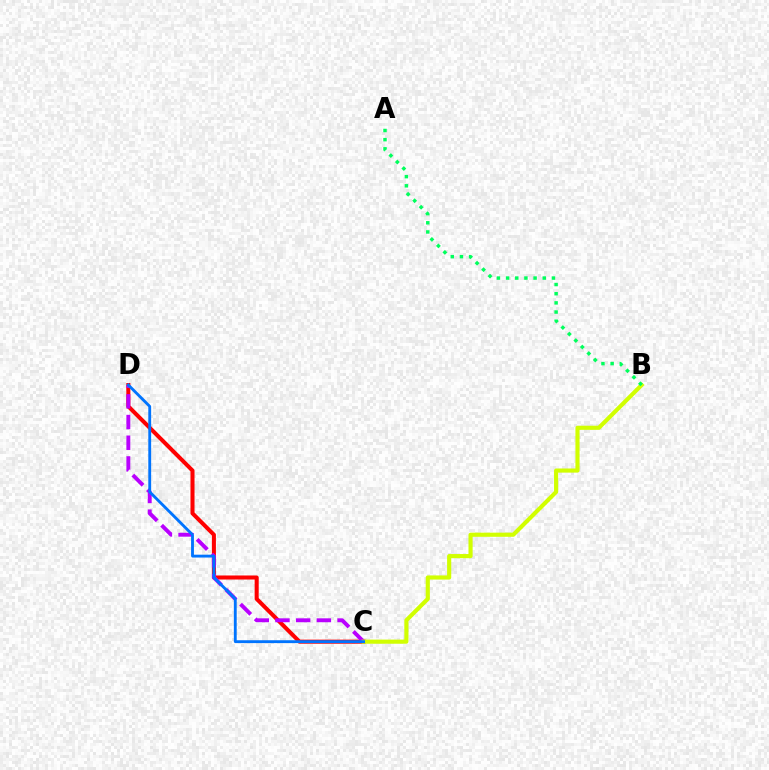{('C', 'D'): [{'color': '#ff0000', 'line_style': 'solid', 'thickness': 2.91}, {'color': '#b900ff', 'line_style': 'dashed', 'thickness': 2.81}, {'color': '#0074ff', 'line_style': 'solid', 'thickness': 2.05}], ('B', 'C'): [{'color': '#d1ff00', 'line_style': 'solid', 'thickness': 2.98}], ('A', 'B'): [{'color': '#00ff5c', 'line_style': 'dotted', 'thickness': 2.49}]}